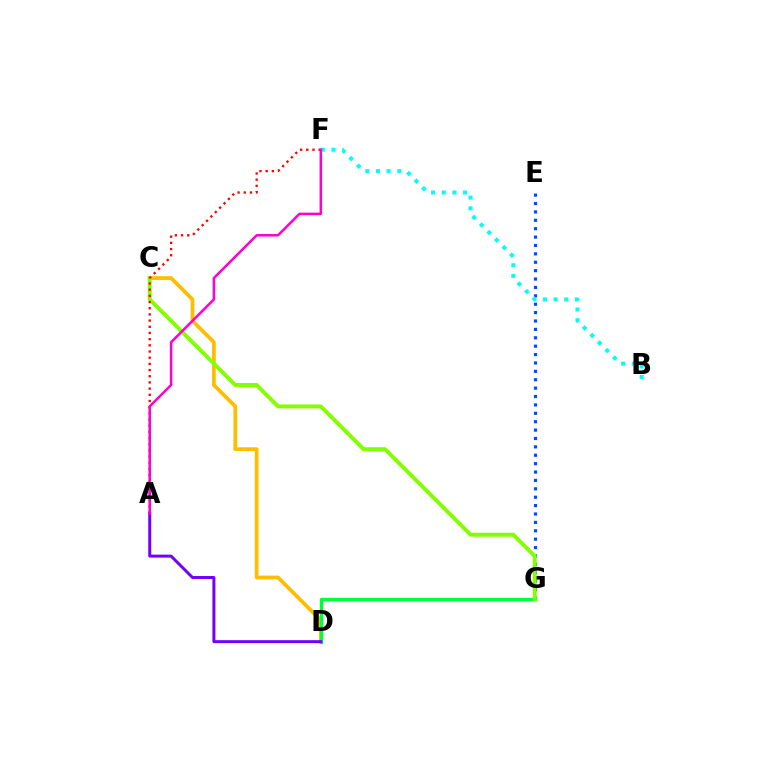{('E', 'G'): [{'color': '#004bff', 'line_style': 'dotted', 'thickness': 2.28}], ('C', 'D'): [{'color': '#ffbd00', 'line_style': 'solid', 'thickness': 2.7}], ('D', 'G'): [{'color': '#00ff39', 'line_style': 'solid', 'thickness': 2.42}], ('C', 'G'): [{'color': '#84ff00', 'line_style': 'solid', 'thickness': 2.83}], ('A', 'F'): [{'color': '#ff0000', 'line_style': 'dotted', 'thickness': 1.68}, {'color': '#ff00cf', 'line_style': 'solid', 'thickness': 1.81}], ('A', 'D'): [{'color': '#7200ff', 'line_style': 'solid', 'thickness': 2.15}], ('B', 'F'): [{'color': '#00fff6', 'line_style': 'dotted', 'thickness': 2.9}]}